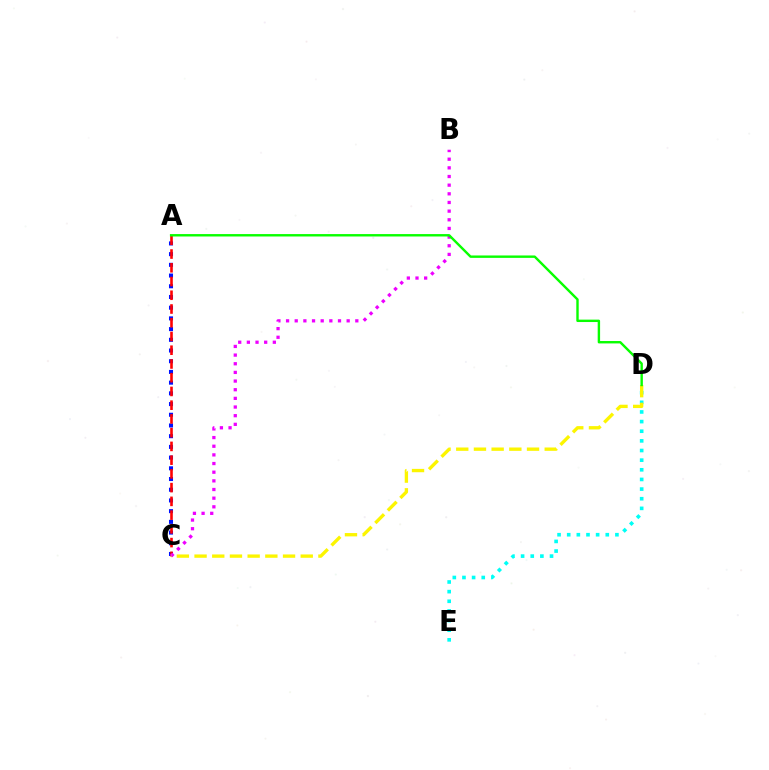{('A', 'C'): [{'color': '#0010ff', 'line_style': 'dotted', 'thickness': 2.91}, {'color': '#ff0000', 'line_style': 'dashed', 'thickness': 1.87}], ('D', 'E'): [{'color': '#00fff6', 'line_style': 'dotted', 'thickness': 2.62}], ('B', 'C'): [{'color': '#ee00ff', 'line_style': 'dotted', 'thickness': 2.35}], ('C', 'D'): [{'color': '#fcf500', 'line_style': 'dashed', 'thickness': 2.4}], ('A', 'D'): [{'color': '#08ff00', 'line_style': 'solid', 'thickness': 1.73}]}